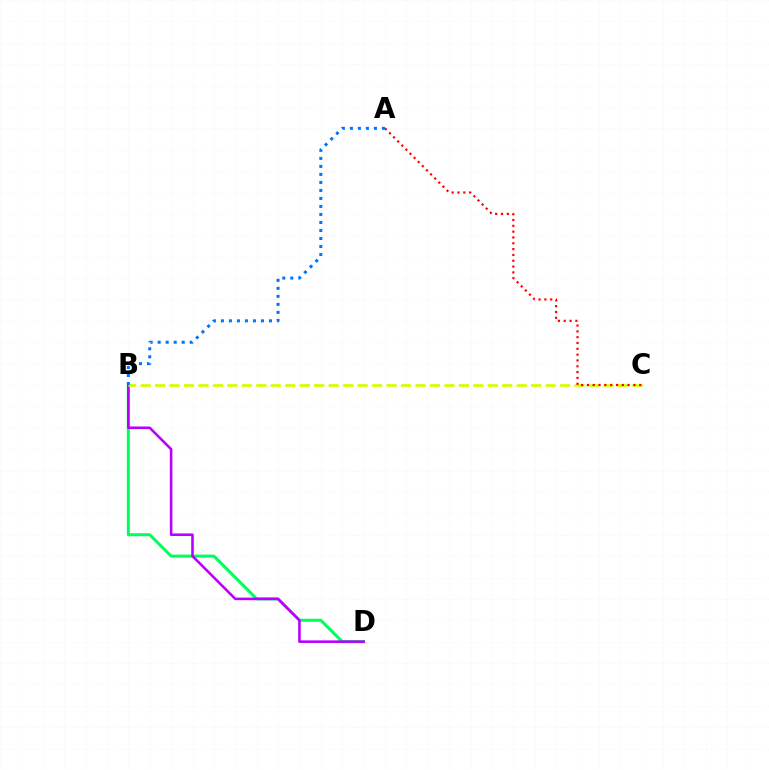{('B', 'D'): [{'color': '#00ff5c', 'line_style': 'solid', 'thickness': 2.18}, {'color': '#b900ff', 'line_style': 'solid', 'thickness': 1.86}], ('B', 'C'): [{'color': '#d1ff00', 'line_style': 'dashed', 'thickness': 1.97}], ('A', 'C'): [{'color': '#ff0000', 'line_style': 'dotted', 'thickness': 1.58}], ('A', 'B'): [{'color': '#0074ff', 'line_style': 'dotted', 'thickness': 2.18}]}